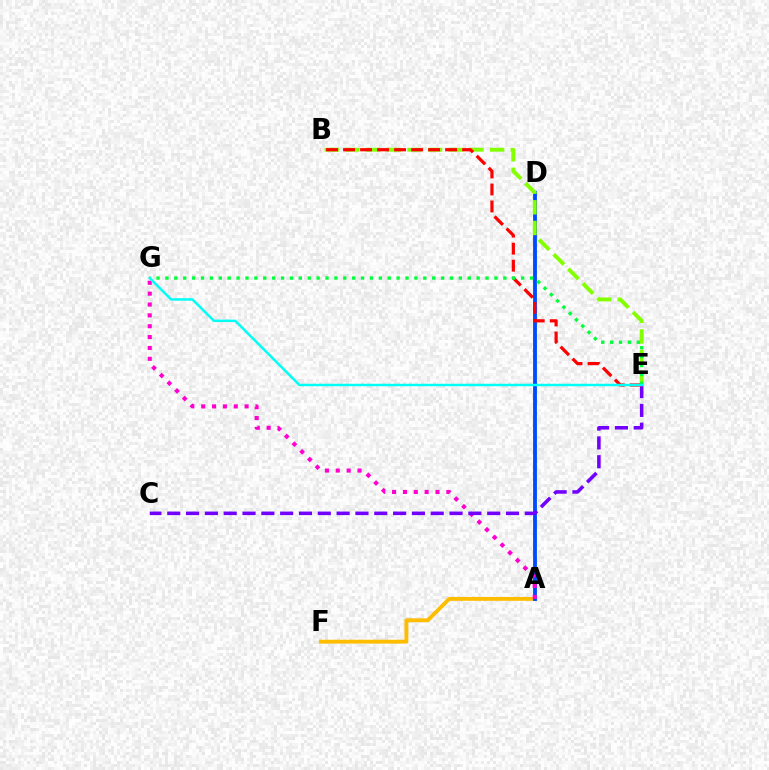{('A', 'F'): [{'color': '#ffbd00', 'line_style': 'solid', 'thickness': 2.78}], ('A', 'D'): [{'color': '#004bff', 'line_style': 'solid', 'thickness': 2.75}], ('A', 'G'): [{'color': '#ff00cf', 'line_style': 'dotted', 'thickness': 2.95}], ('B', 'E'): [{'color': '#84ff00', 'line_style': 'dashed', 'thickness': 2.81}, {'color': '#ff0000', 'line_style': 'dashed', 'thickness': 2.31}], ('C', 'E'): [{'color': '#7200ff', 'line_style': 'dashed', 'thickness': 2.56}], ('E', 'G'): [{'color': '#00ff39', 'line_style': 'dotted', 'thickness': 2.42}, {'color': '#00fff6', 'line_style': 'solid', 'thickness': 1.78}]}